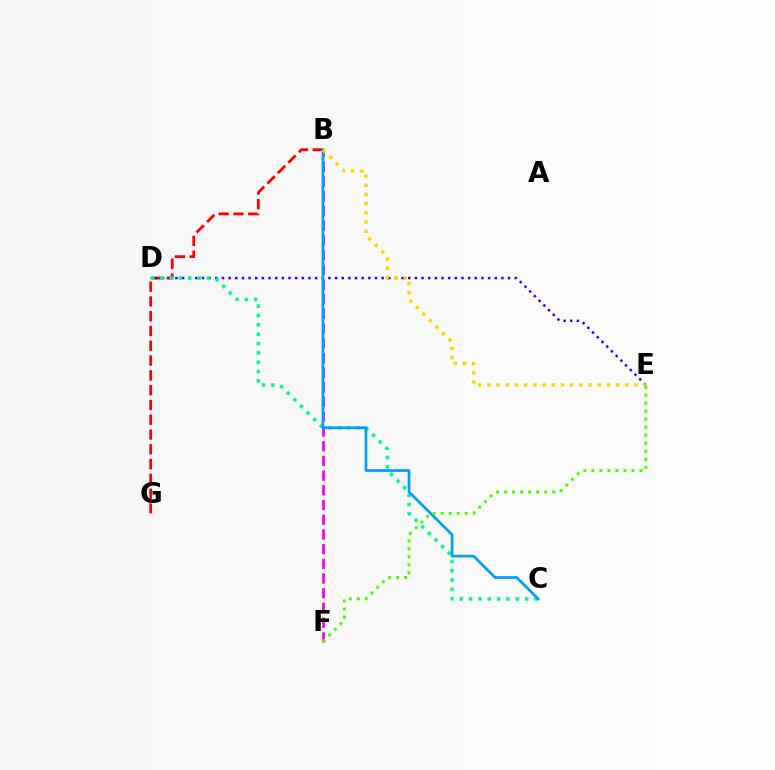{('B', 'F'): [{'color': '#ff00ed', 'line_style': 'dashed', 'thickness': 2.0}], ('B', 'G'): [{'color': '#ff0000', 'line_style': 'dashed', 'thickness': 2.01}], ('D', 'E'): [{'color': '#3700ff', 'line_style': 'dotted', 'thickness': 1.81}], ('C', 'D'): [{'color': '#00ff86', 'line_style': 'dotted', 'thickness': 2.54}], ('B', 'C'): [{'color': '#009eff', 'line_style': 'solid', 'thickness': 1.95}], ('B', 'E'): [{'color': '#ffd500', 'line_style': 'dotted', 'thickness': 2.5}], ('E', 'F'): [{'color': '#4fff00', 'line_style': 'dotted', 'thickness': 2.18}]}